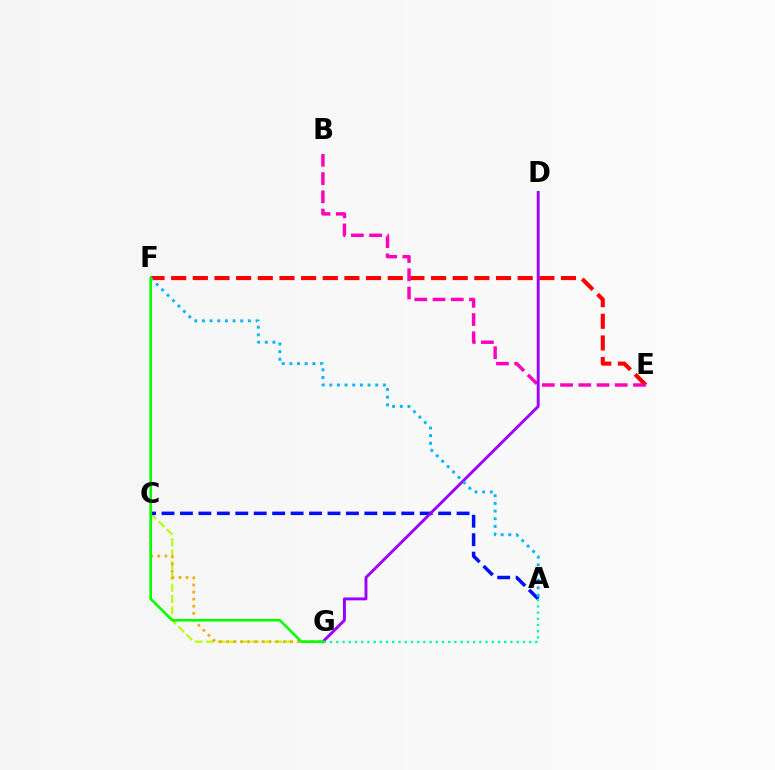{('C', 'G'): [{'color': '#b3ff00', 'line_style': 'dashed', 'thickness': 1.54}, {'color': '#ffa500', 'line_style': 'dotted', 'thickness': 1.92}], ('E', 'F'): [{'color': '#ff0000', 'line_style': 'dashed', 'thickness': 2.94}], ('A', 'C'): [{'color': '#0010ff', 'line_style': 'dashed', 'thickness': 2.51}], ('B', 'E'): [{'color': '#ff00bd', 'line_style': 'dashed', 'thickness': 2.48}], ('D', 'G'): [{'color': '#9b00ff', 'line_style': 'solid', 'thickness': 2.08}], ('A', 'F'): [{'color': '#00b5ff', 'line_style': 'dotted', 'thickness': 2.08}], ('A', 'G'): [{'color': '#00ff9d', 'line_style': 'dotted', 'thickness': 1.69}], ('F', 'G'): [{'color': '#08ff00', 'line_style': 'solid', 'thickness': 1.89}]}